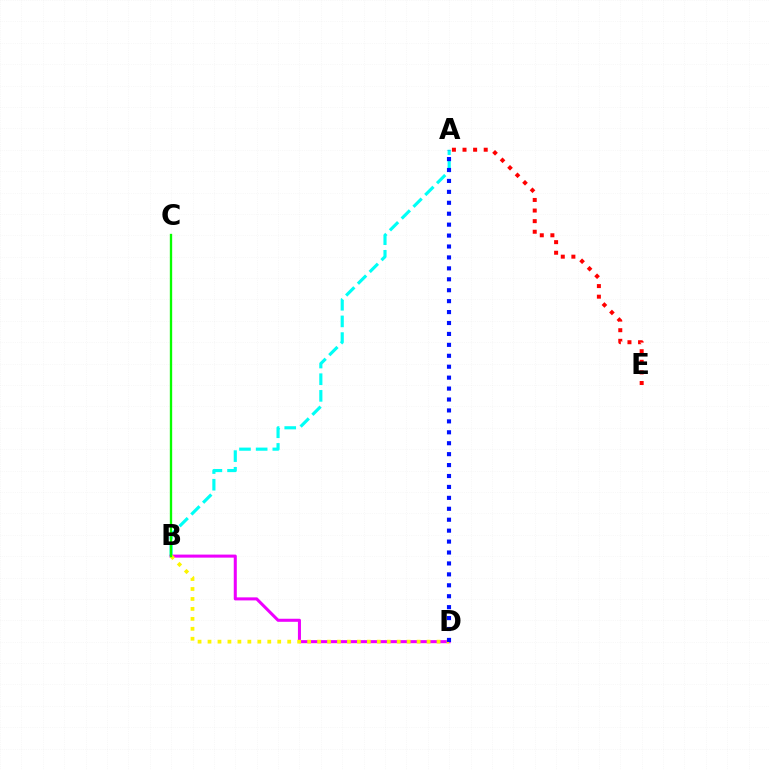{('A', 'B'): [{'color': '#00fff6', 'line_style': 'dashed', 'thickness': 2.26}], ('B', 'D'): [{'color': '#ee00ff', 'line_style': 'solid', 'thickness': 2.19}, {'color': '#fcf500', 'line_style': 'dotted', 'thickness': 2.71}], ('B', 'C'): [{'color': '#08ff00', 'line_style': 'solid', 'thickness': 1.69}], ('A', 'E'): [{'color': '#ff0000', 'line_style': 'dotted', 'thickness': 2.88}], ('A', 'D'): [{'color': '#0010ff', 'line_style': 'dotted', 'thickness': 2.97}]}